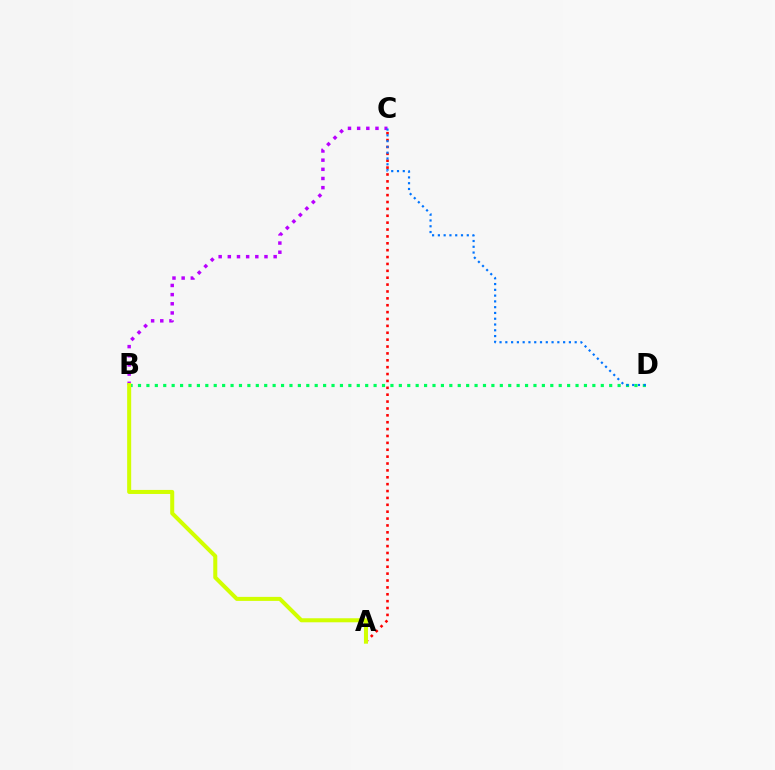{('A', 'C'): [{'color': '#ff0000', 'line_style': 'dotted', 'thickness': 1.87}], ('B', 'D'): [{'color': '#00ff5c', 'line_style': 'dotted', 'thickness': 2.29}], ('B', 'C'): [{'color': '#b900ff', 'line_style': 'dotted', 'thickness': 2.49}], ('A', 'B'): [{'color': '#d1ff00', 'line_style': 'solid', 'thickness': 2.9}], ('C', 'D'): [{'color': '#0074ff', 'line_style': 'dotted', 'thickness': 1.57}]}